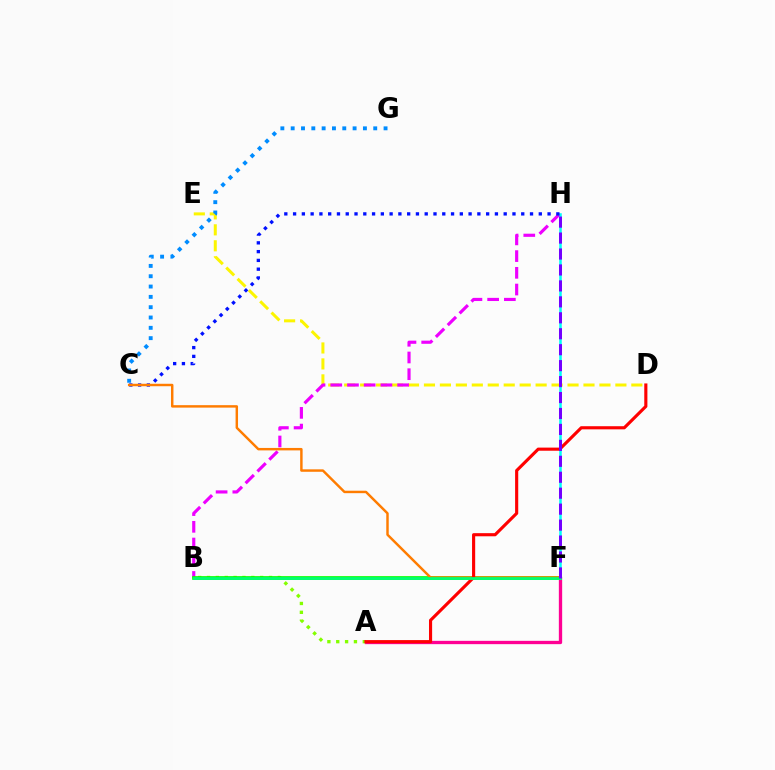{('D', 'E'): [{'color': '#fcf500', 'line_style': 'dashed', 'thickness': 2.17}], ('B', 'H'): [{'color': '#ee00ff', 'line_style': 'dashed', 'thickness': 2.27}], ('F', 'H'): [{'color': '#00fff6', 'line_style': 'solid', 'thickness': 1.83}, {'color': '#7200ff', 'line_style': 'dashed', 'thickness': 2.17}], ('A', 'F'): [{'color': '#ff0094', 'line_style': 'solid', 'thickness': 2.39}], ('A', 'B'): [{'color': '#84ff00', 'line_style': 'dotted', 'thickness': 2.41}], ('C', 'G'): [{'color': '#008cff', 'line_style': 'dotted', 'thickness': 2.8}], ('B', 'F'): [{'color': '#08ff00', 'line_style': 'solid', 'thickness': 2.66}, {'color': '#00ff74', 'line_style': 'solid', 'thickness': 2.0}], ('C', 'H'): [{'color': '#0010ff', 'line_style': 'dotted', 'thickness': 2.38}], ('C', 'F'): [{'color': '#ff7c00', 'line_style': 'solid', 'thickness': 1.76}], ('A', 'D'): [{'color': '#ff0000', 'line_style': 'solid', 'thickness': 2.25}]}